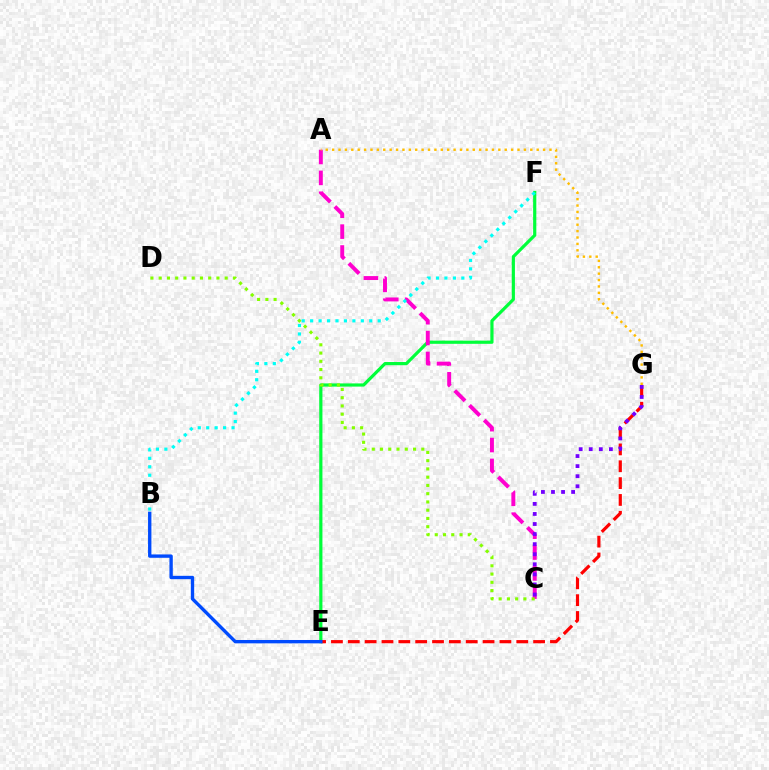{('E', 'F'): [{'color': '#00ff39', 'line_style': 'solid', 'thickness': 2.3}], ('A', 'C'): [{'color': '#ff00cf', 'line_style': 'dashed', 'thickness': 2.83}], ('E', 'G'): [{'color': '#ff0000', 'line_style': 'dashed', 'thickness': 2.29}], ('C', 'D'): [{'color': '#84ff00', 'line_style': 'dotted', 'thickness': 2.24}], ('B', 'F'): [{'color': '#00fff6', 'line_style': 'dotted', 'thickness': 2.29}], ('C', 'G'): [{'color': '#7200ff', 'line_style': 'dotted', 'thickness': 2.74}], ('A', 'G'): [{'color': '#ffbd00', 'line_style': 'dotted', 'thickness': 1.74}], ('B', 'E'): [{'color': '#004bff', 'line_style': 'solid', 'thickness': 2.41}]}